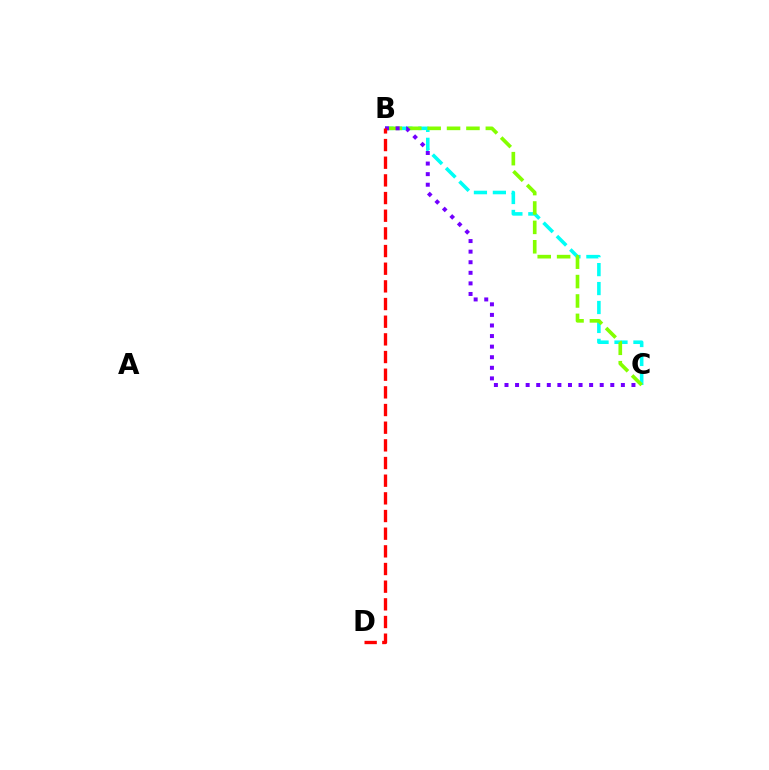{('B', 'C'): [{'color': '#00fff6', 'line_style': 'dashed', 'thickness': 2.57}, {'color': '#84ff00', 'line_style': 'dashed', 'thickness': 2.63}, {'color': '#7200ff', 'line_style': 'dotted', 'thickness': 2.87}], ('B', 'D'): [{'color': '#ff0000', 'line_style': 'dashed', 'thickness': 2.4}]}